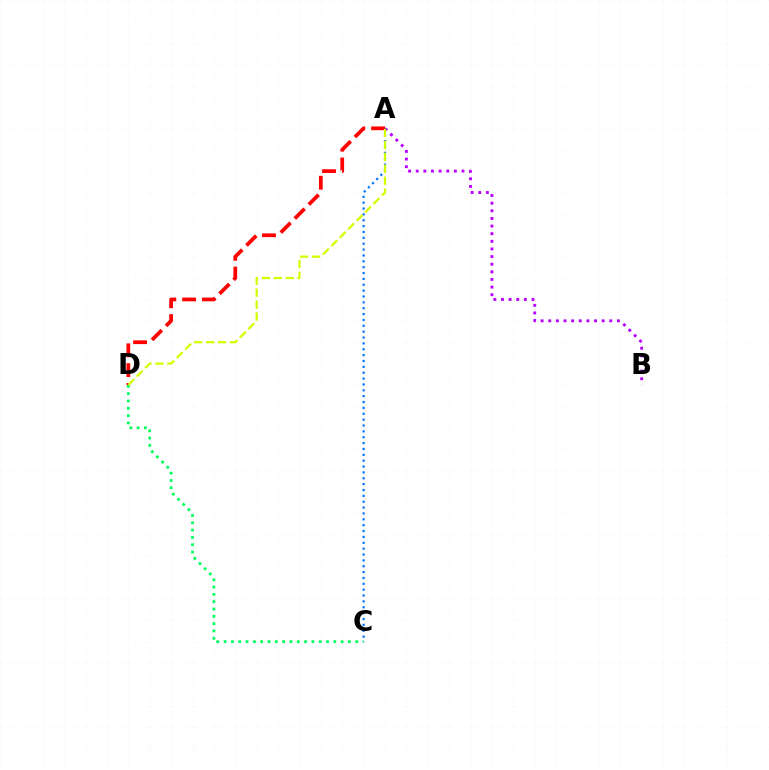{('A', 'B'): [{'color': '#b900ff', 'line_style': 'dotted', 'thickness': 2.07}], ('C', 'D'): [{'color': '#00ff5c', 'line_style': 'dotted', 'thickness': 1.99}], ('A', 'C'): [{'color': '#0074ff', 'line_style': 'dotted', 'thickness': 1.59}], ('A', 'D'): [{'color': '#ff0000', 'line_style': 'dashed', 'thickness': 2.69}, {'color': '#d1ff00', 'line_style': 'dashed', 'thickness': 1.62}]}